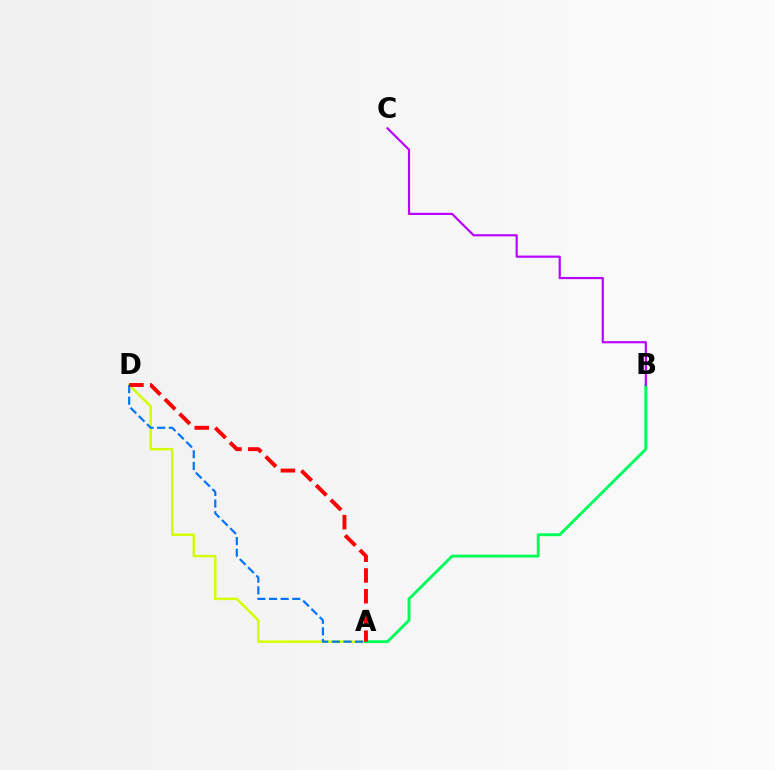{('A', 'D'): [{'color': '#d1ff00', 'line_style': 'solid', 'thickness': 1.77}, {'color': '#0074ff', 'line_style': 'dashed', 'thickness': 1.58}, {'color': '#ff0000', 'line_style': 'dashed', 'thickness': 2.82}], ('A', 'B'): [{'color': '#00ff5c', 'line_style': 'solid', 'thickness': 2.09}], ('B', 'C'): [{'color': '#b900ff', 'line_style': 'solid', 'thickness': 1.57}]}